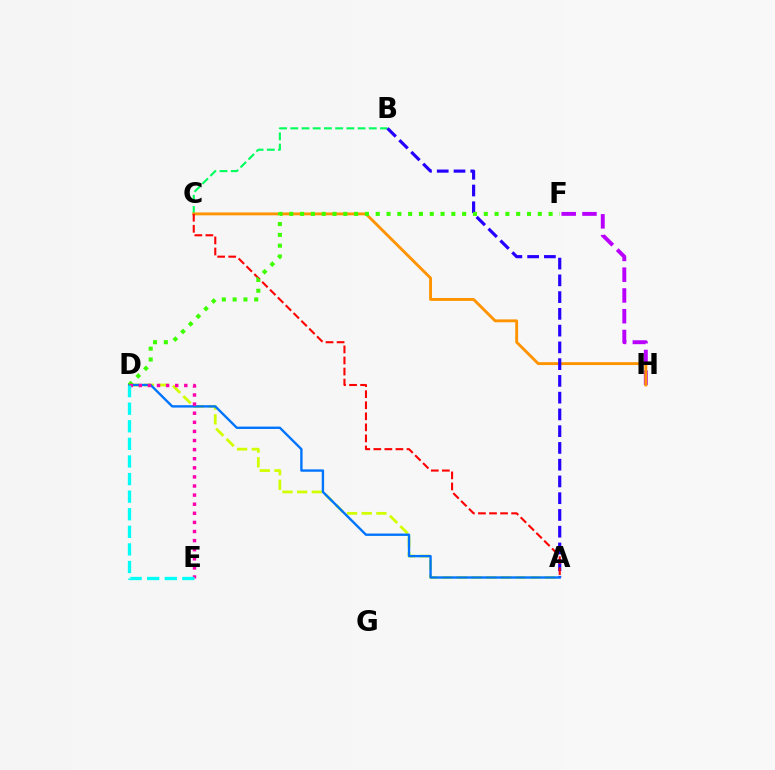{('A', 'D'): [{'color': '#d1ff00', 'line_style': 'dashed', 'thickness': 1.99}, {'color': '#0074ff', 'line_style': 'solid', 'thickness': 1.7}], ('B', 'C'): [{'color': '#00ff5c', 'line_style': 'dashed', 'thickness': 1.52}], ('F', 'H'): [{'color': '#b900ff', 'line_style': 'dashed', 'thickness': 2.82}], ('C', 'H'): [{'color': '#ff9400', 'line_style': 'solid', 'thickness': 2.07}], ('A', 'B'): [{'color': '#2500ff', 'line_style': 'dashed', 'thickness': 2.28}], ('A', 'C'): [{'color': '#ff0000', 'line_style': 'dashed', 'thickness': 1.5}], ('D', 'F'): [{'color': '#3dff00', 'line_style': 'dotted', 'thickness': 2.94}], ('D', 'E'): [{'color': '#ff00ac', 'line_style': 'dotted', 'thickness': 2.47}, {'color': '#00fff6', 'line_style': 'dashed', 'thickness': 2.39}]}